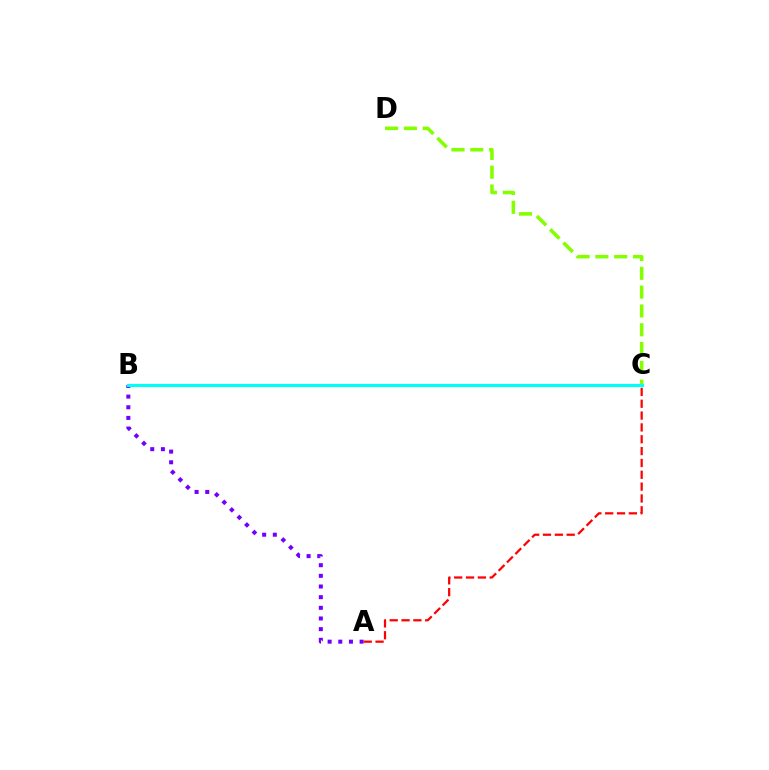{('A', 'B'): [{'color': '#7200ff', 'line_style': 'dotted', 'thickness': 2.9}], ('C', 'D'): [{'color': '#84ff00', 'line_style': 'dashed', 'thickness': 2.56}], ('B', 'C'): [{'color': '#00fff6', 'line_style': 'solid', 'thickness': 2.27}], ('A', 'C'): [{'color': '#ff0000', 'line_style': 'dashed', 'thickness': 1.61}]}